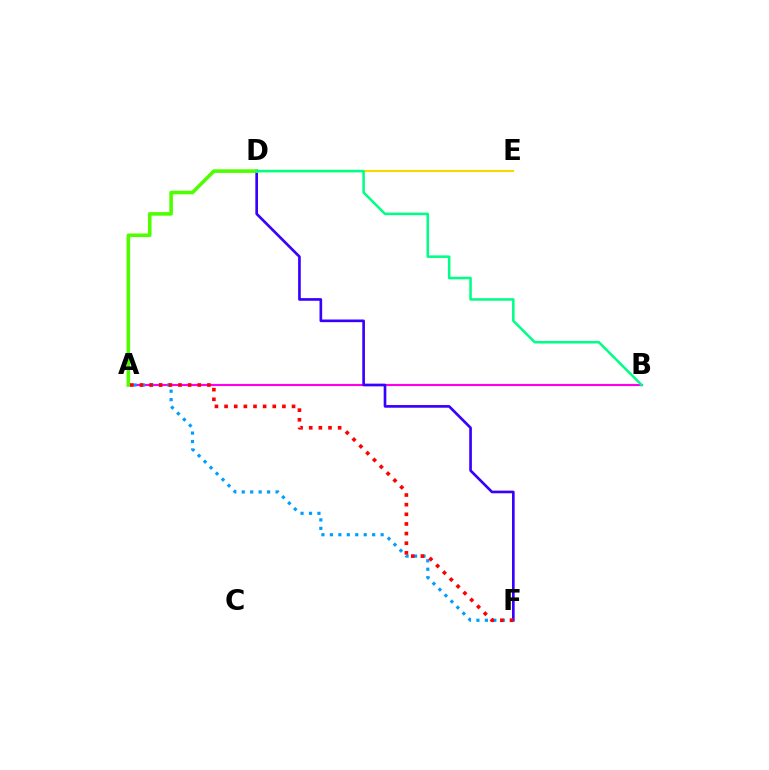{('A', 'B'): [{'color': '#ff00ed', 'line_style': 'solid', 'thickness': 1.54}], ('D', 'F'): [{'color': '#3700ff', 'line_style': 'solid', 'thickness': 1.91}], ('A', 'F'): [{'color': '#009eff', 'line_style': 'dotted', 'thickness': 2.3}, {'color': '#ff0000', 'line_style': 'dotted', 'thickness': 2.62}], ('A', 'D'): [{'color': '#4fff00', 'line_style': 'solid', 'thickness': 2.6}], ('D', 'E'): [{'color': '#ffd500', 'line_style': 'solid', 'thickness': 1.53}], ('B', 'D'): [{'color': '#00ff86', 'line_style': 'solid', 'thickness': 1.83}]}